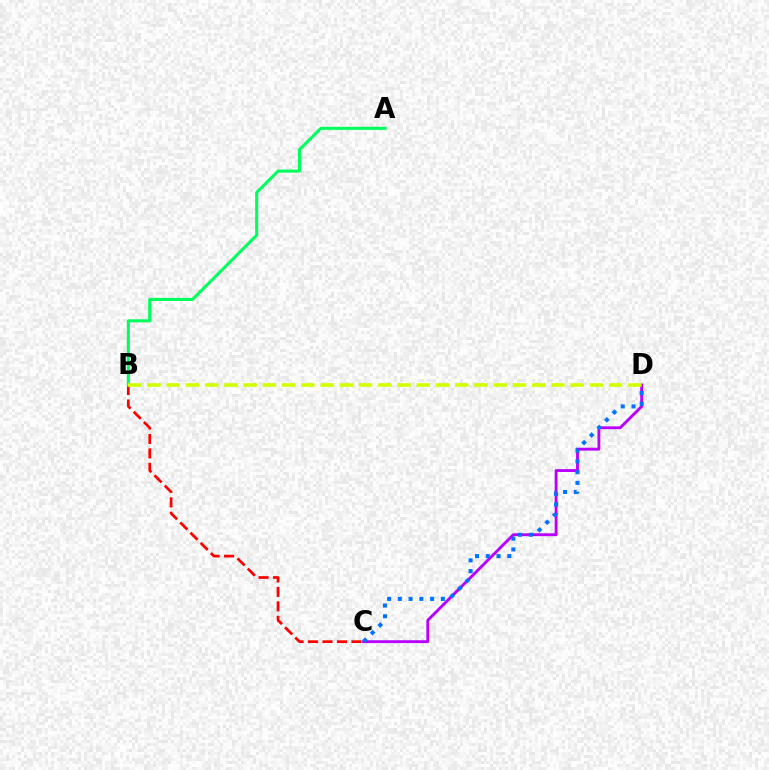{('B', 'C'): [{'color': '#ff0000', 'line_style': 'dashed', 'thickness': 1.96}], ('A', 'B'): [{'color': '#00ff5c', 'line_style': 'solid', 'thickness': 2.2}], ('C', 'D'): [{'color': '#b900ff', 'line_style': 'solid', 'thickness': 2.06}, {'color': '#0074ff', 'line_style': 'dotted', 'thickness': 2.92}], ('B', 'D'): [{'color': '#d1ff00', 'line_style': 'dashed', 'thickness': 2.61}]}